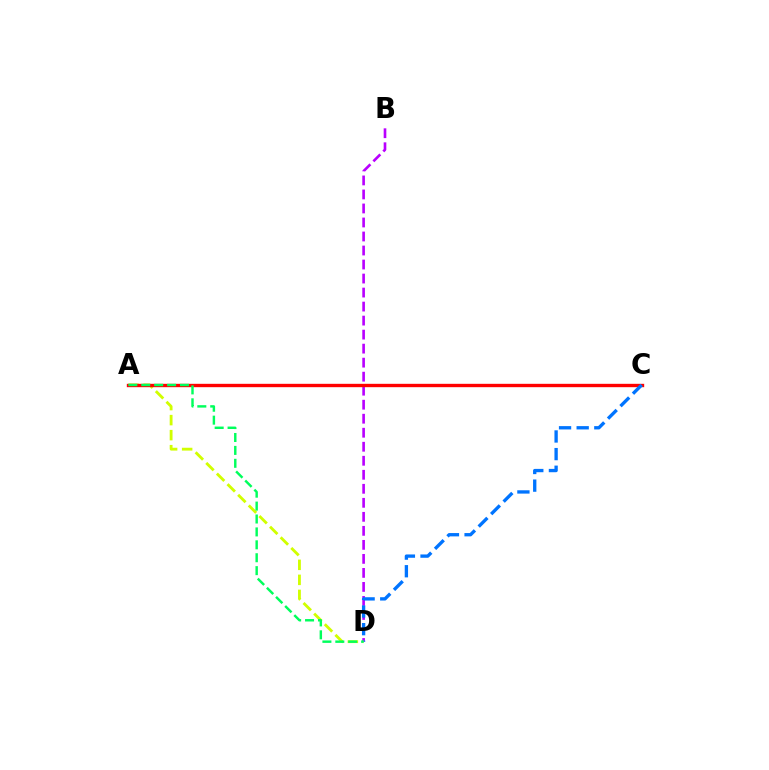{('B', 'D'): [{'color': '#b900ff', 'line_style': 'dashed', 'thickness': 1.9}], ('A', 'D'): [{'color': '#d1ff00', 'line_style': 'dashed', 'thickness': 2.04}, {'color': '#00ff5c', 'line_style': 'dashed', 'thickness': 1.75}], ('A', 'C'): [{'color': '#ff0000', 'line_style': 'solid', 'thickness': 2.43}], ('C', 'D'): [{'color': '#0074ff', 'line_style': 'dashed', 'thickness': 2.4}]}